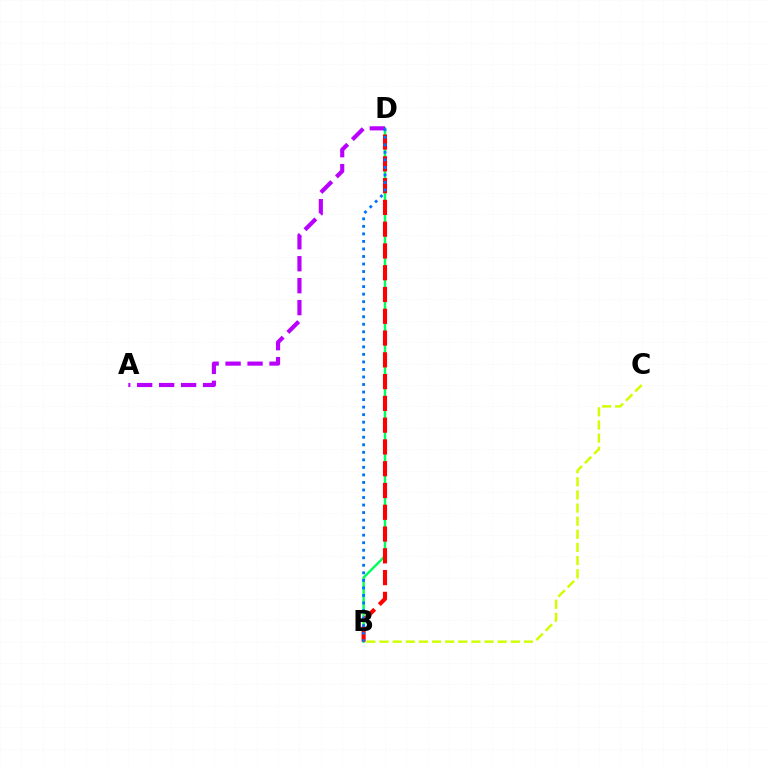{('B', 'C'): [{'color': '#d1ff00', 'line_style': 'dashed', 'thickness': 1.78}], ('B', 'D'): [{'color': '#00ff5c', 'line_style': 'solid', 'thickness': 1.74}, {'color': '#ff0000', 'line_style': 'dashed', 'thickness': 2.96}, {'color': '#0074ff', 'line_style': 'dotted', 'thickness': 2.05}], ('A', 'D'): [{'color': '#b900ff', 'line_style': 'dashed', 'thickness': 2.98}]}